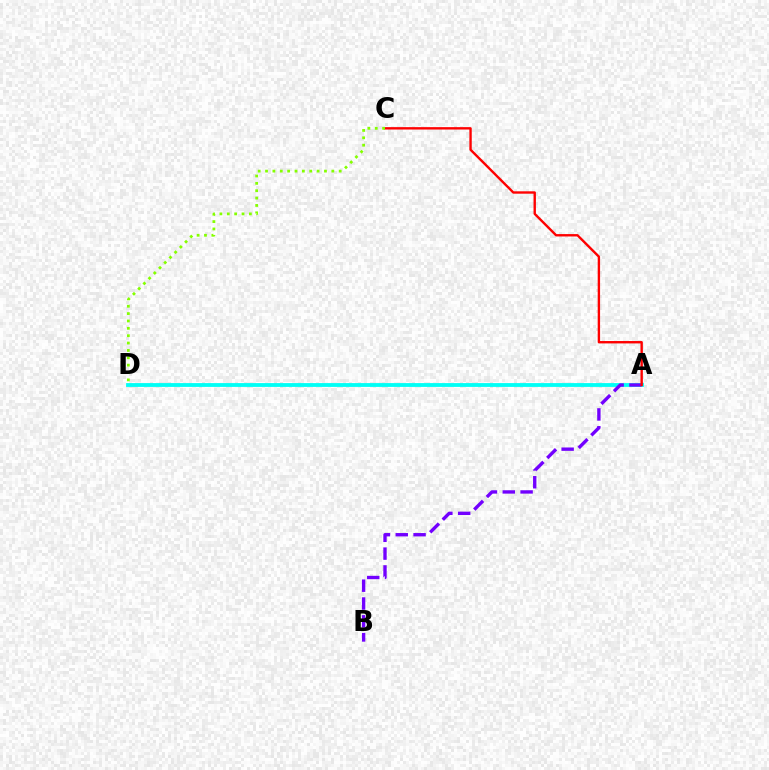{('A', 'D'): [{'color': '#00fff6', 'line_style': 'solid', 'thickness': 2.74}], ('A', 'B'): [{'color': '#7200ff', 'line_style': 'dashed', 'thickness': 2.42}], ('A', 'C'): [{'color': '#ff0000', 'line_style': 'solid', 'thickness': 1.72}], ('C', 'D'): [{'color': '#84ff00', 'line_style': 'dotted', 'thickness': 2.0}]}